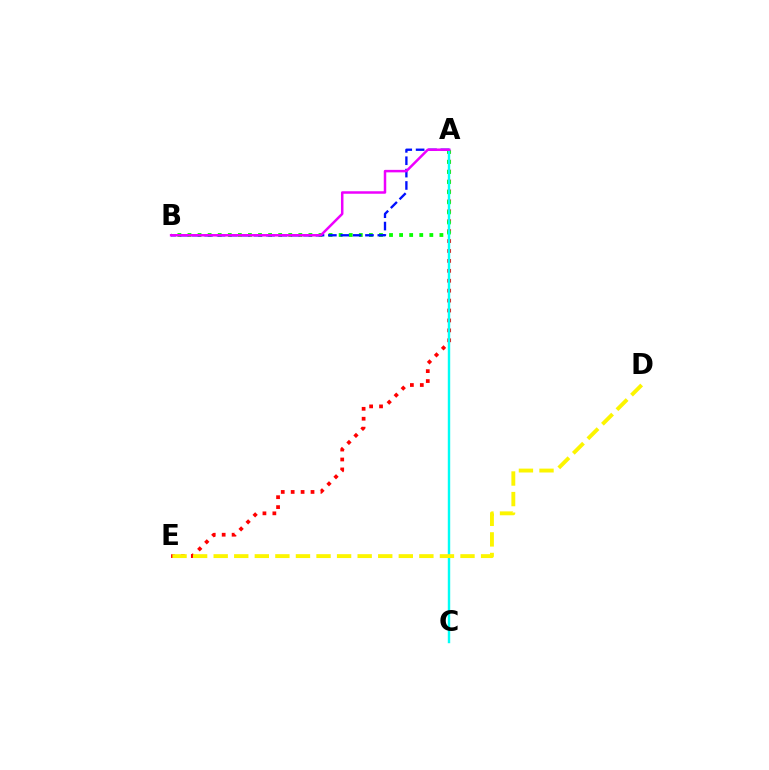{('A', 'E'): [{'color': '#ff0000', 'line_style': 'dotted', 'thickness': 2.7}], ('A', 'B'): [{'color': '#08ff00', 'line_style': 'dotted', 'thickness': 2.74}, {'color': '#0010ff', 'line_style': 'dashed', 'thickness': 1.68}, {'color': '#ee00ff', 'line_style': 'solid', 'thickness': 1.79}], ('A', 'C'): [{'color': '#00fff6', 'line_style': 'solid', 'thickness': 1.75}], ('D', 'E'): [{'color': '#fcf500', 'line_style': 'dashed', 'thickness': 2.79}]}